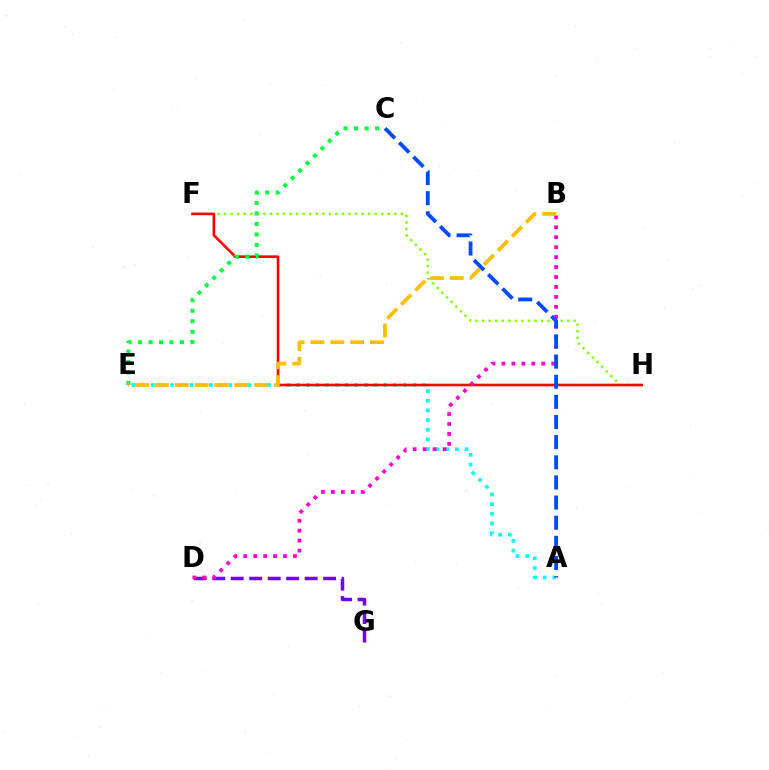{('F', 'H'): [{'color': '#84ff00', 'line_style': 'dotted', 'thickness': 1.78}, {'color': '#ff0000', 'line_style': 'solid', 'thickness': 1.89}], ('A', 'E'): [{'color': '#00fff6', 'line_style': 'dotted', 'thickness': 2.63}], ('C', 'E'): [{'color': '#00ff39', 'line_style': 'dotted', 'thickness': 2.85}], ('D', 'G'): [{'color': '#7200ff', 'line_style': 'dashed', 'thickness': 2.51}], ('B', 'D'): [{'color': '#ff00cf', 'line_style': 'dotted', 'thickness': 2.7}], ('B', 'E'): [{'color': '#ffbd00', 'line_style': 'dashed', 'thickness': 2.69}], ('A', 'C'): [{'color': '#004bff', 'line_style': 'dashed', 'thickness': 2.74}]}